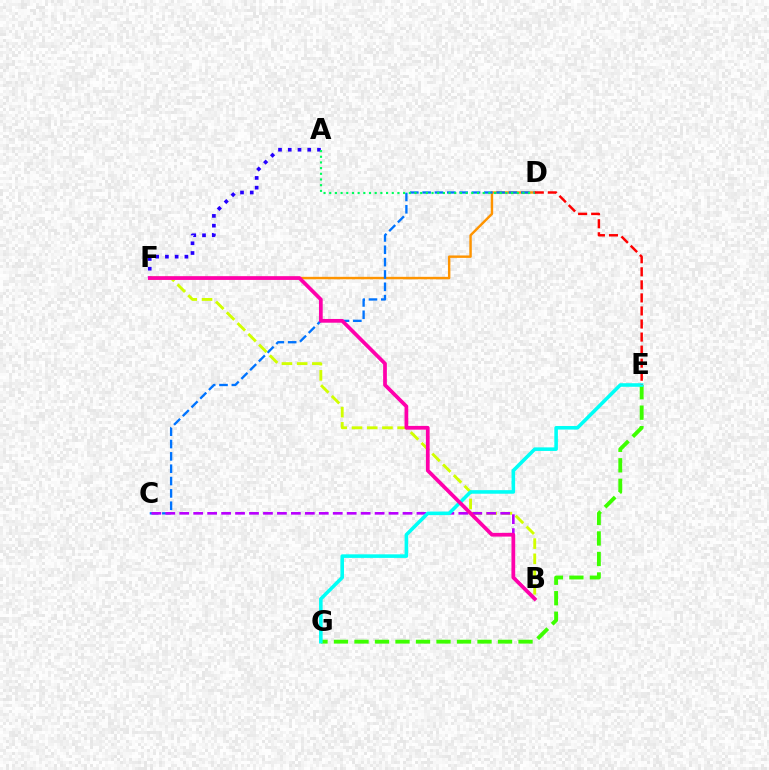{('D', 'F'): [{'color': '#ff9400', 'line_style': 'solid', 'thickness': 1.75}], ('C', 'D'): [{'color': '#0074ff', 'line_style': 'dashed', 'thickness': 1.68}], ('B', 'F'): [{'color': '#d1ff00', 'line_style': 'dashed', 'thickness': 2.07}, {'color': '#ff00ac', 'line_style': 'solid', 'thickness': 2.69}], ('B', 'C'): [{'color': '#b900ff', 'line_style': 'dashed', 'thickness': 1.9}], ('A', 'F'): [{'color': '#2500ff', 'line_style': 'dotted', 'thickness': 2.65}], ('E', 'G'): [{'color': '#3dff00', 'line_style': 'dashed', 'thickness': 2.79}, {'color': '#00fff6', 'line_style': 'solid', 'thickness': 2.57}], ('A', 'D'): [{'color': '#00ff5c', 'line_style': 'dotted', 'thickness': 1.54}], ('D', 'E'): [{'color': '#ff0000', 'line_style': 'dashed', 'thickness': 1.77}]}